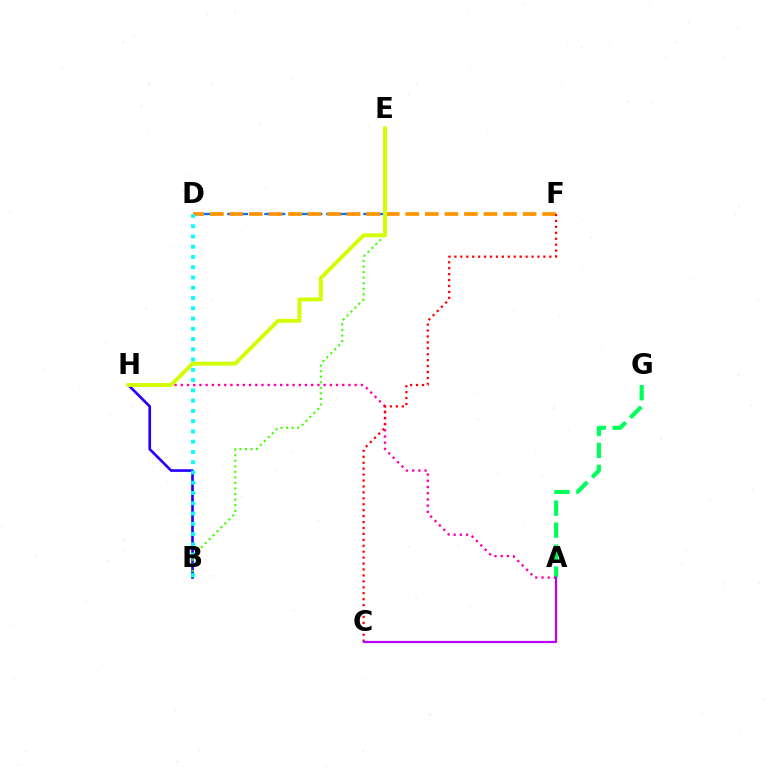{('D', 'E'): [{'color': '#0074ff', 'line_style': 'dashed', 'thickness': 1.68}], ('D', 'F'): [{'color': '#ff9400', 'line_style': 'dashed', 'thickness': 2.66}], ('B', 'H'): [{'color': '#2500ff', 'line_style': 'solid', 'thickness': 1.91}], ('B', 'E'): [{'color': '#3dff00', 'line_style': 'dotted', 'thickness': 1.51}], ('A', 'G'): [{'color': '#00ff5c', 'line_style': 'dashed', 'thickness': 2.99}], ('A', 'H'): [{'color': '#ff00ac', 'line_style': 'dotted', 'thickness': 1.69}], ('B', 'D'): [{'color': '#00fff6', 'line_style': 'dotted', 'thickness': 2.79}], ('C', 'F'): [{'color': '#ff0000', 'line_style': 'dotted', 'thickness': 1.61}], ('E', 'H'): [{'color': '#d1ff00', 'line_style': 'solid', 'thickness': 2.78}], ('A', 'C'): [{'color': '#b900ff', 'line_style': 'solid', 'thickness': 1.57}]}